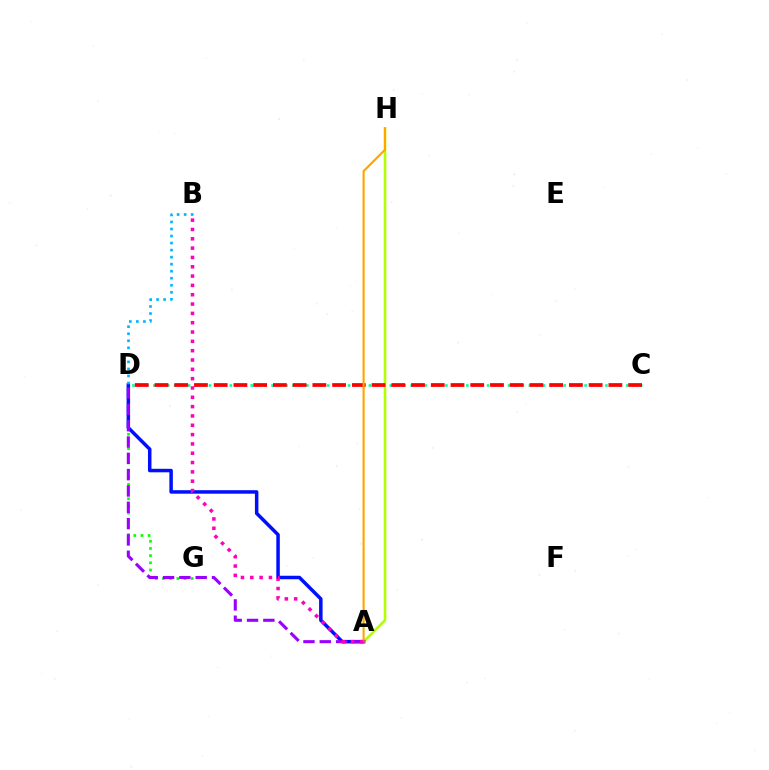{('D', 'G'): [{'color': '#08ff00', 'line_style': 'dotted', 'thickness': 1.95}], ('A', 'H'): [{'color': '#b3ff00', 'line_style': 'solid', 'thickness': 1.88}, {'color': '#ffa500', 'line_style': 'solid', 'thickness': 1.54}], ('C', 'D'): [{'color': '#00ff9d', 'line_style': 'dotted', 'thickness': 1.89}, {'color': '#ff0000', 'line_style': 'dashed', 'thickness': 2.68}], ('A', 'D'): [{'color': '#0010ff', 'line_style': 'solid', 'thickness': 2.52}, {'color': '#9b00ff', 'line_style': 'dashed', 'thickness': 2.22}], ('B', 'D'): [{'color': '#00b5ff', 'line_style': 'dotted', 'thickness': 1.91}], ('A', 'B'): [{'color': '#ff00bd', 'line_style': 'dotted', 'thickness': 2.53}]}